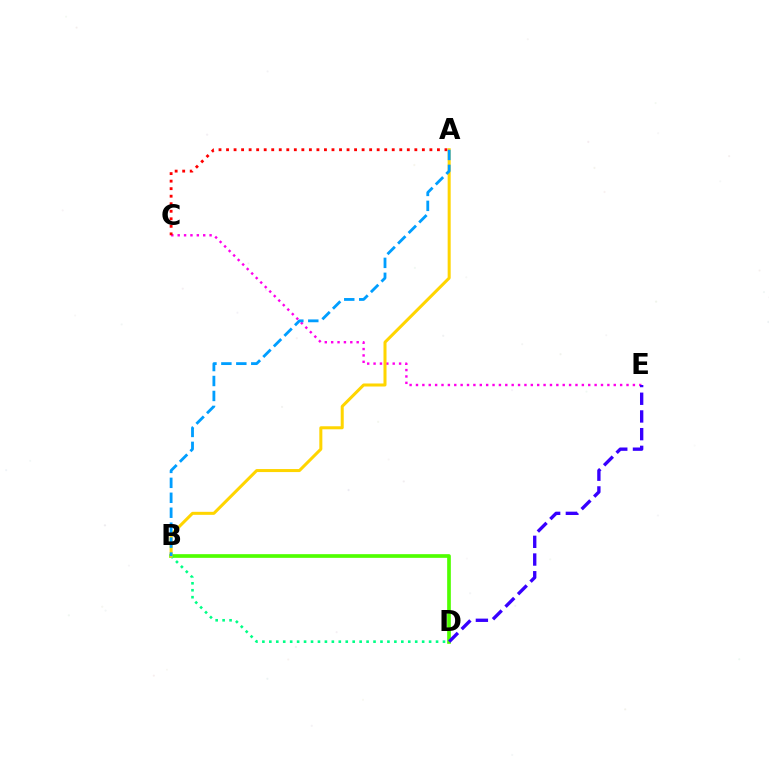{('C', 'E'): [{'color': '#ff00ed', 'line_style': 'dotted', 'thickness': 1.73}], ('B', 'D'): [{'color': '#4fff00', 'line_style': 'solid', 'thickness': 2.65}, {'color': '#00ff86', 'line_style': 'dotted', 'thickness': 1.89}], ('A', 'C'): [{'color': '#ff0000', 'line_style': 'dotted', 'thickness': 2.05}], ('D', 'E'): [{'color': '#3700ff', 'line_style': 'dashed', 'thickness': 2.4}], ('A', 'B'): [{'color': '#ffd500', 'line_style': 'solid', 'thickness': 2.18}, {'color': '#009eff', 'line_style': 'dashed', 'thickness': 2.03}]}